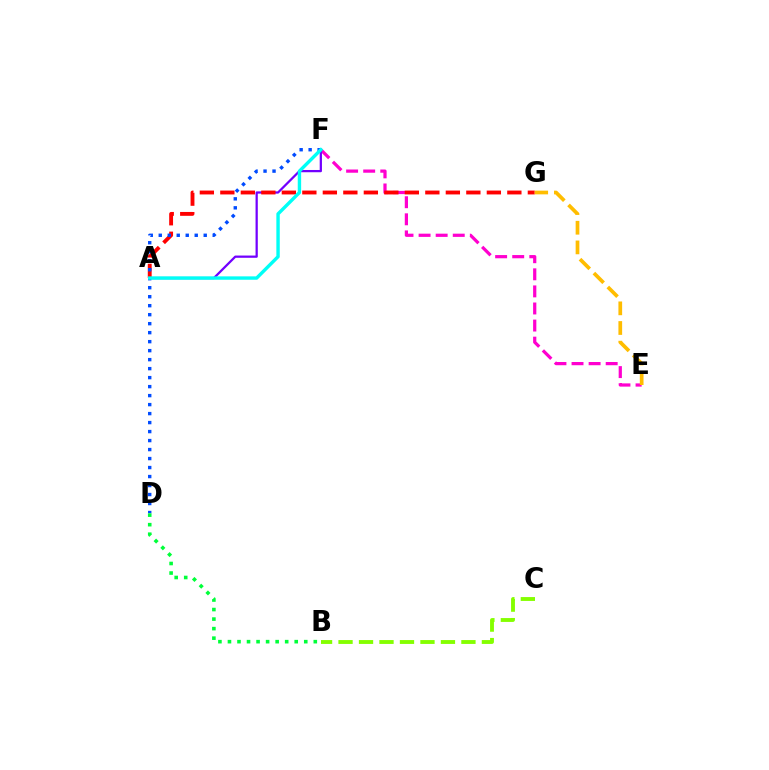{('E', 'F'): [{'color': '#ff00cf', 'line_style': 'dashed', 'thickness': 2.32}], ('A', 'F'): [{'color': '#7200ff', 'line_style': 'solid', 'thickness': 1.62}, {'color': '#00fff6', 'line_style': 'solid', 'thickness': 2.45}], ('A', 'G'): [{'color': '#ff0000', 'line_style': 'dashed', 'thickness': 2.78}], ('E', 'G'): [{'color': '#ffbd00', 'line_style': 'dashed', 'thickness': 2.67}], ('D', 'F'): [{'color': '#004bff', 'line_style': 'dotted', 'thickness': 2.44}], ('B', 'C'): [{'color': '#84ff00', 'line_style': 'dashed', 'thickness': 2.78}], ('B', 'D'): [{'color': '#00ff39', 'line_style': 'dotted', 'thickness': 2.59}]}